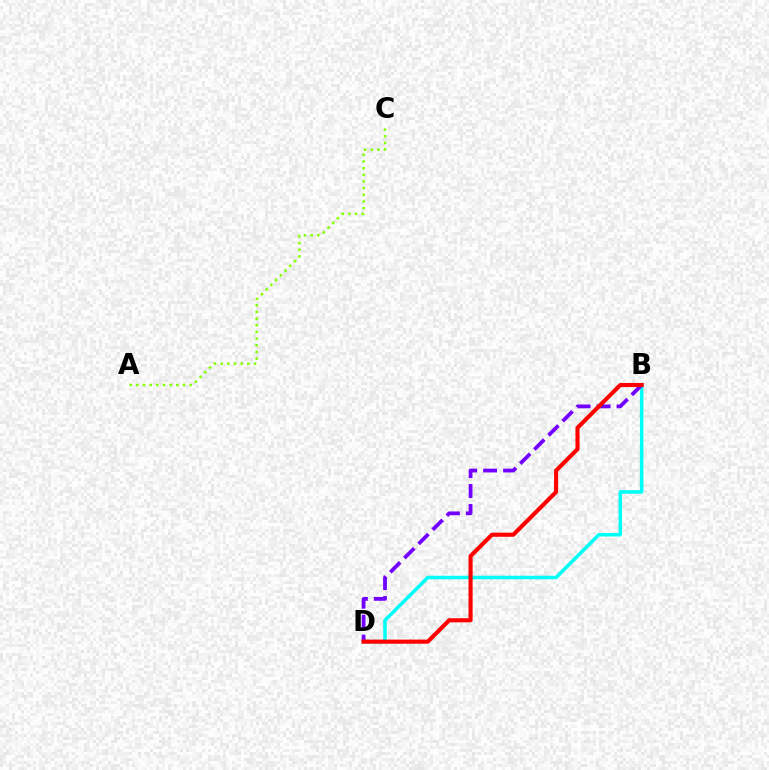{('B', 'D'): [{'color': '#00fff6', 'line_style': 'solid', 'thickness': 2.55}, {'color': '#7200ff', 'line_style': 'dashed', 'thickness': 2.72}, {'color': '#ff0000', 'line_style': 'solid', 'thickness': 2.96}], ('A', 'C'): [{'color': '#84ff00', 'line_style': 'dotted', 'thickness': 1.81}]}